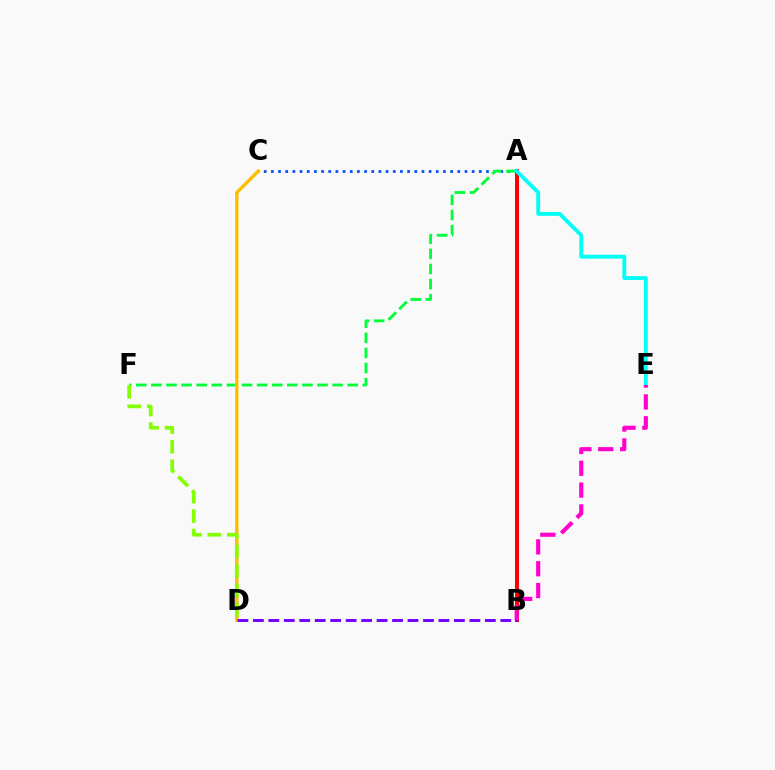{('A', 'B'): [{'color': '#ff0000', 'line_style': 'solid', 'thickness': 2.89}], ('A', 'C'): [{'color': '#004bff', 'line_style': 'dotted', 'thickness': 1.95}], ('A', 'F'): [{'color': '#00ff39', 'line_style': 'dashed', 'thickness': 2.05}], ('A', 'E'): [{'color': '#00fff6', 'line_style': 'solid', 'thickness': 2.77}], ('C', 'D'): [{'color': '#ffbd00', 'line_style': 'solid', 'thickness': 2.42}], ('B', 'D'): [{'color': '#7200ff', 'line_style': 'dashed', 'thickness': 2.1}], ('B', 'E'): [{'color': '#ff00cf', 'line_style': 'dashed', 'thickness': 2.96}], ('D', 'F'): [{'color': '#84ff00', 'line_style': 'dashed', 'thickness': 2.66}]}